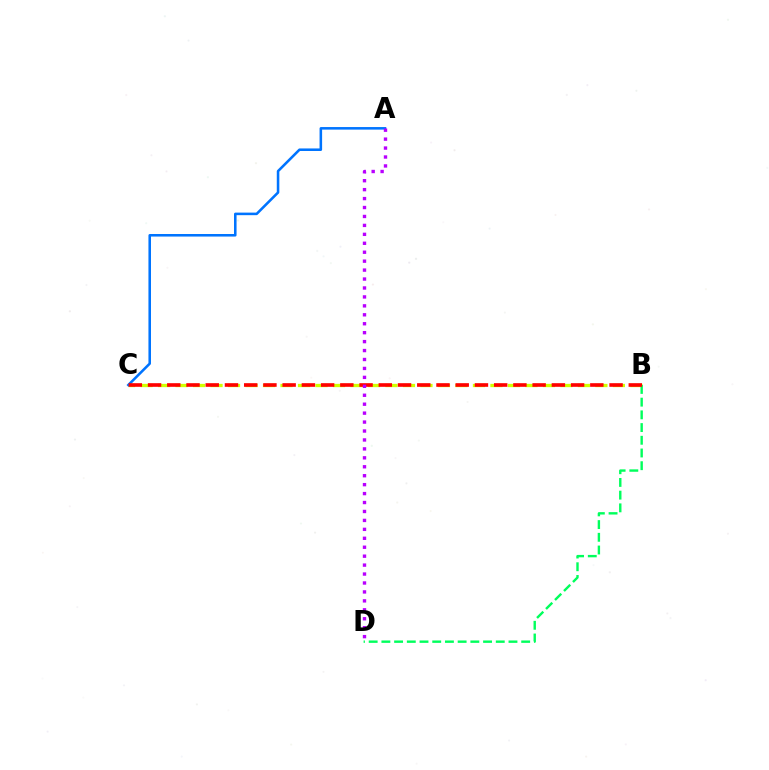{('B', 'C'): [{'color': '#d1ff00', 'line_style': 'dashed', 'thickness': 2.38}, {'color': '#ff0000', 'line_style': 'dashed', 'thickness': 2.61}], ('A', 'C'): [{'color': '#0074ff', 'line_style': 'solid', 'thickness': 1.84}], ('B', 'D'): [{'color': '#00ff5c', 'line_style': 'dashed', 'thickness': 1.73}], ('A', 'D'): [{'color': '#b900ff', 'line_style': 'dotted', 'thickness': 2.43}]}